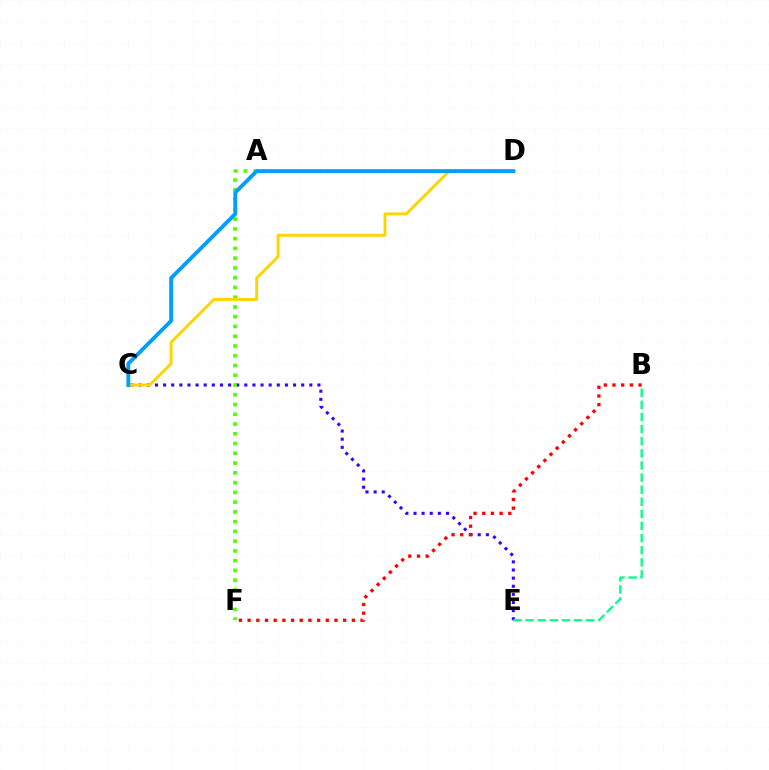{('C', 'E'): [{'color': '#3700ff', 'line_style': 'dotted', 'thickness': 2.21}], ('A', 'D'): [{'color': '#ff00ed', 'line_style': 'dotted', 'thickness': 1.73}], ('B', 'F'): [{'color': '#ff0000', 'line_style': 'dotted', 'thickness': 2.36}], ('A', 'F'): [{'color': '#4fff00', 'line_style': 'dotted', 'thickness': 2.65}], ('C', 'D'): [{'color': '#ffd500', 'line_style': 'solid', 'thickness': 2.09}, {'color': '#009eff', 'line_style': 'solid', 'thickness': 2.78}], ('B', 'E'): [{'color': '#00ff86', 'line_style': 'dashed', 'thickness': 1.64}]}